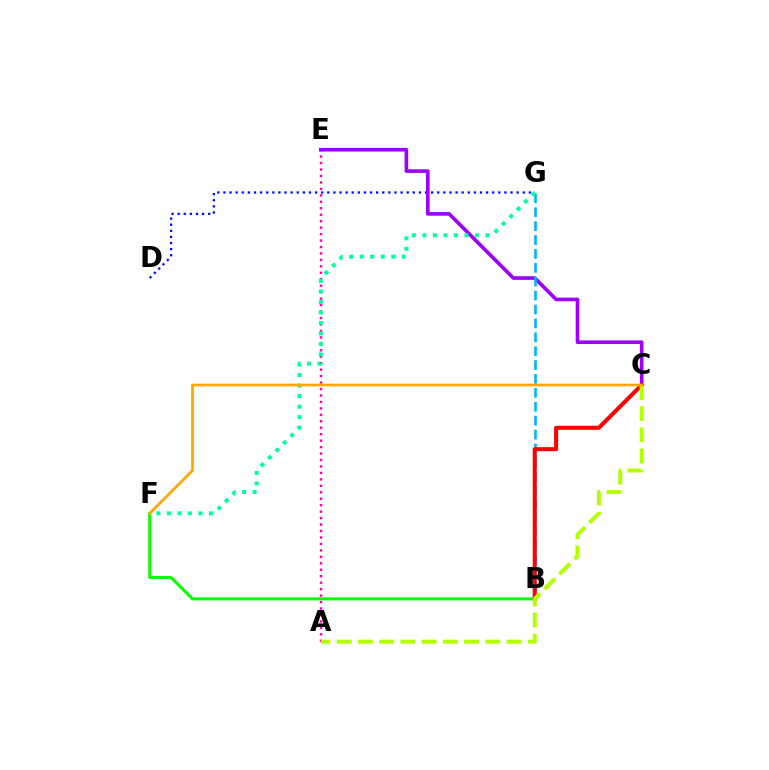{('B', 'F'): [{'color': '#08ff00', 'line_style': 'solid', 'thickness': 2.18}], ('A', 'E'): [{'color': '#ff00bd', 'line_style': 'dotted', 'thickness': 1.75}], ('D', 'G'): [{'color': '#0010ff', 'line_style': 'dotted', 'thickness': 1.66}], ('C', 'E'): [{'color': '#9b00ff', 'line_style': 'solid', 'thickness': 2.61}], ('B', 'G'): [{'color': '#00b5ff', 'line_style': 'dashed', 'thickness': 1.89}], ('F', 'G'): [{'color': '#00ff9d', 'line_style': 'dotted', 'thickness': 2.86}], ('B', 'C'): [{'color': '#ff0000', 'line_style': 'solid', 'thickness': 2.92}], ('A', 'C'): [{'color': '#b3ff00', 'line_style': 'dashed', 'thickness': 2.88}], ('C', 'F'): [{'color': '#ffa500', 'line_style': 'solid', 'thickness': 1.93}]}